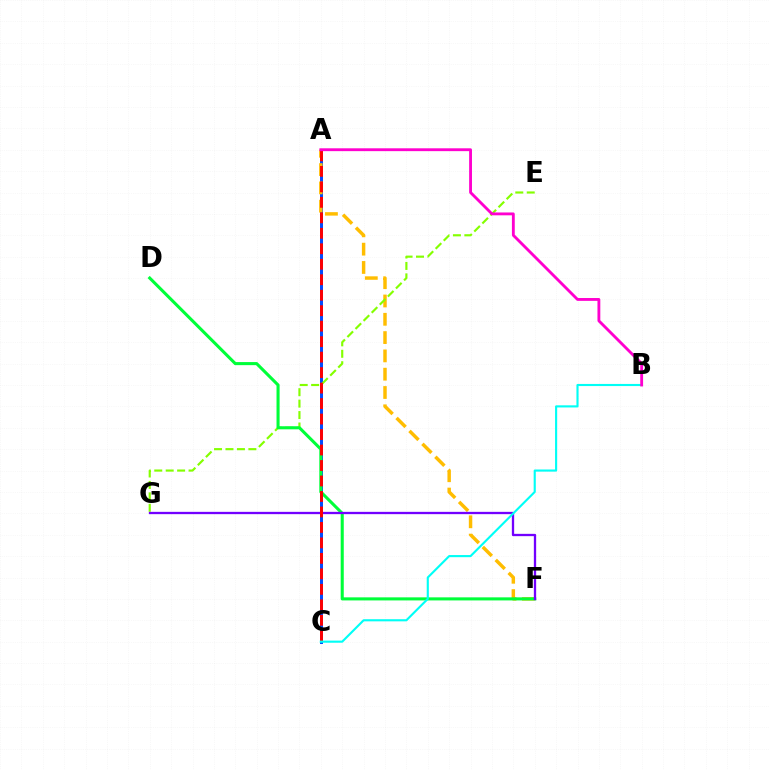{('A', 'C'): [{'color': '#004bff', 'line_style': 'solid', 'thickness': 2.14}, {'color': '#ff0000', 'line_style': 'dashed', 'thickness': 2.1}], ('A', 'F'): [{'color': '#ffbd00', 'line_style': 'dashed', 'thickness': 2.49}], ('E', 'G'): [{'color': '#84ff00', 'line_style': 'dashed', 'thickness': 1.55}], ('D', 'F'): [{'color': '#00ff39', 'line_style': 'solid', 'thickness': 2.21}], ('F', 'G'): [{'color': '#7200ff', 'line_style': 'solid', 'thickness': 1.66}], ('B', 'C'): [{'color': '#00fff6', 'line_style': 'solid', 'thickness': 1.53}], ('A', 'B'): [{'color': '#ff00cf', 'line_style': 'solid', 'thickness': 2.05}]}